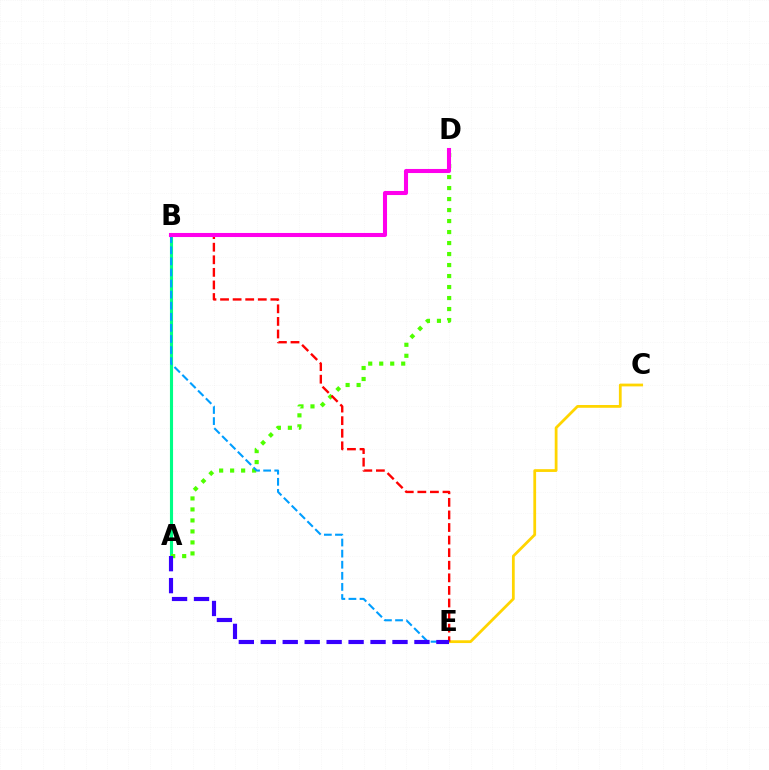{('C', 'E'): [{'color': '#ffd500', 'line_style': 'solid', 'thickness': 2.0}], ('A', 'B'): [{'color': '#00ff86', 'line_style': 'solid', 'thickness': 2.24}], ('A', 'D'): [{'color': '#4fff00', 'line_style': 'dotted', 'thickness': 2.99}], ('B', 'E'): [{'color': '#ff0000', 'line_style': 'dashed', 'thickness': 1.71}, {'color': '#009eff', 'line_style': 'dashed', 'thickness': 1.51}], ('B', 'D'): [{'color': '#ff00ed', 'line_style': 'solid', 'thickness': 2.93}], ('A', 'E'): [{'color': '#3700ff', 'line_style': 'dashed', 'thickness': 2.98}]}